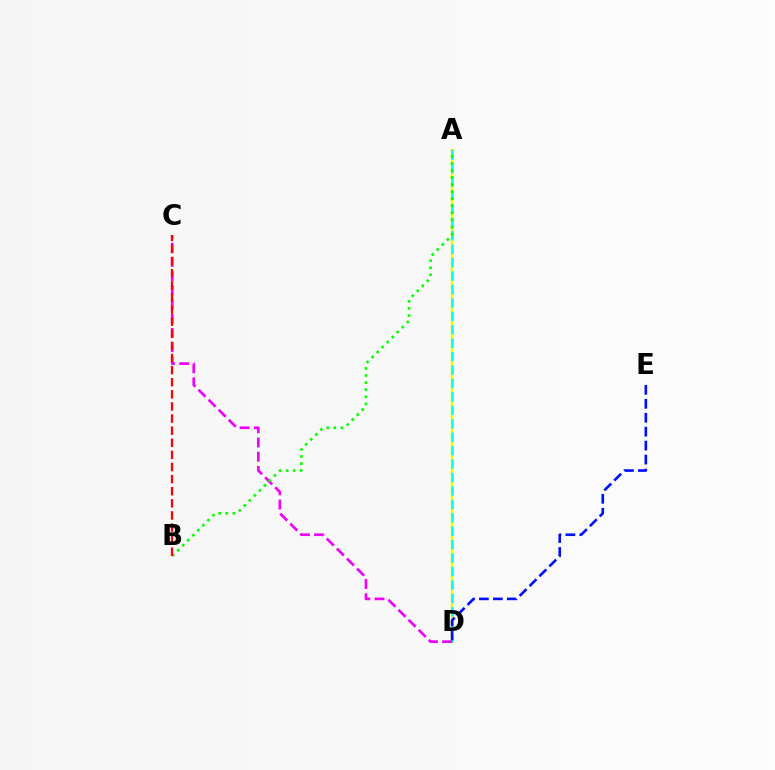{('A', 'D'): [{'color': '#fcf500', 'line_style': 'solid', 'thickness': 1.79}, {'color': '#00fff6', 'line_style': 'dashed', 'thickness': 1.82}], ('C', 'D'): [{'color': '#ee00ff', 'line_style': 'dashed', 'thickness': 1.93}], ('D', 'E'): [{'color': '#0010ff', 'line_style': 'dashed', 'thickness': 1.89}], ('A', 'B'): [{'color': '#08ff00', 'line_style': 'dotted', 'thickness': 1.93}], ('B', 'C'): [{'color': '#ff0000', 'line_style': 'dashed', 'thickness': 1.65}]}